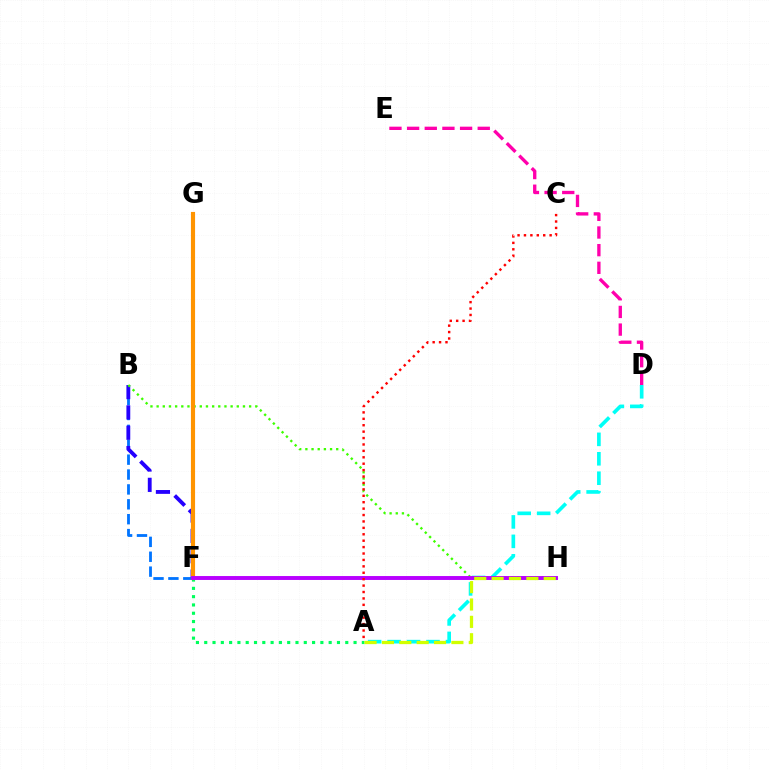{('A', 'F'): [{'color': '#00ff5c', 'line_style': 'dotted', 'thickness': 2.25}], ('B', 'F'): [{'color': '#0074ff', 'line_style': 'dashed', 'thickness': 2.02}, {'color': '#2500ff', 'line_style': 'dashed', 'thickness': 2.76}], ('B', 'H'): [{'color': '#3dff00', 'line_style': 'dotted', 'thickness': 1.68}], ('F', 'G'): [{'color': '#ff9400', 'line_style': 'solid', 'thickness': 2.98}], ('D', 'E'): [{'color': '#ff00ac', 'line_style': 'dashed', 'thickness': 2.4}], ('A', 'D'): [{'color': '#00fff6', 'line_style': 'dashed', 'thickness': 2.64}], ('F', 'H'): [{'color': '#b900ff', 'line_style': 'solid', 'thickness': 2.82}], ('A', 'C'): [{'color': '#ff0000', 'line_style': 'dotted', 'thickness': 1.74}], ('A', 'H'): [{'color': '#d1ff00', 'line_style': 'dashed', 'thickness': 2.36}]}